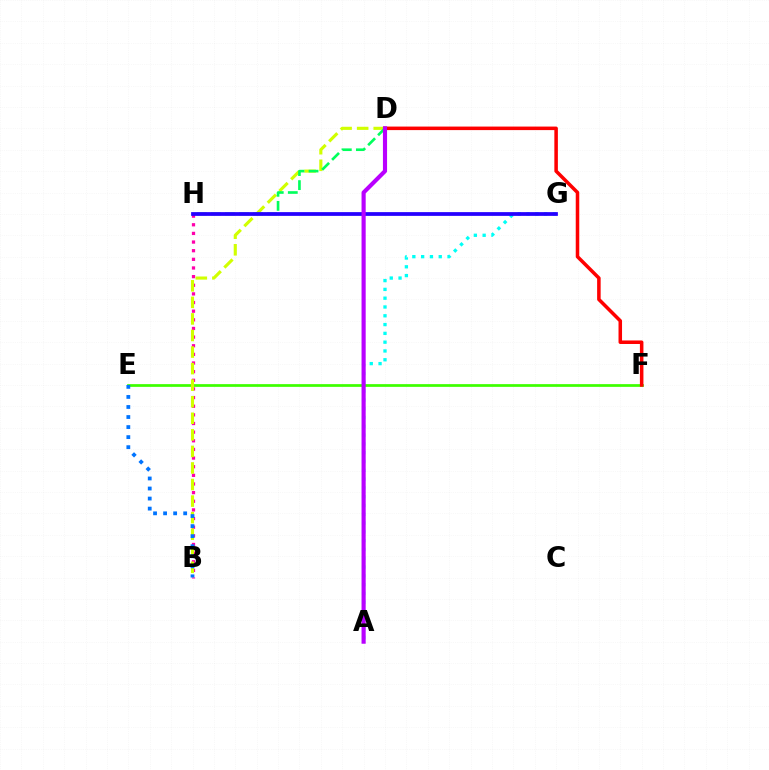{('B', 'H'): [{'color': '#ff00ac', 'line_style': 'dotted', 'thickness': 2.35}], ('E', 'F'): [{'color': '#3dff00', 'line_style': 'solid', 'thickness': 1.96}], ('A', 'G'): [{'color': '#00fff6', 'line_style': 'dotted', 'thickness': 2.39}], ('B', 'D'): [{'color': '#d1ff00', 'line_style': 'dashed', 'thickness': 2.25}], ('A', 'D'): [{'color': '#ff9400', 'line_style': 'dashed', 'thickness': 1.94}, {'color': '#b900ff', 'line_style': 'solid', 'thickness': 2.98}], ('D', 'H'): [{'color': '#00ff5c', 'line_style': 'dashed', 'thickness': 1.91}], ('B', 'E'): [{'color': '#0074ff', 'line_style': 'dotted', 'thickness': 2.73}], ('G', 'H'): [{'color': '#2500ff', 'line_style': 'solid', 'thickness': 2.7}], ('D', 'F'): [{'color': '#ff0000', 'line_style': 'solid', 'thickness': 2.54}]}